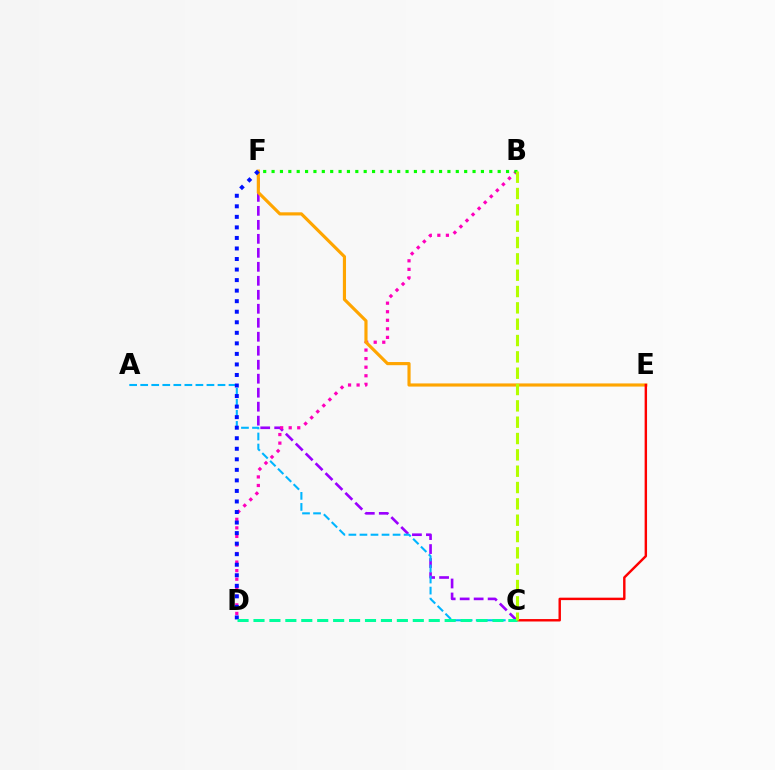{('C', 'F'): [{'color': '#9b00ff', 'line_style': 'dashed', 'thickness': 1.9}], ('A', 'C'): [{'color': '#00b5ff', 'line_style': 'dashed', 'thickness': 1.5}], ('B', 'D'): [{'color': '#ff00bd', 'line_style': 'dotted', 'thickness': 2.32}], ('B', 'F'): [{'color': '#08ff00', 'line_style': 'dotted', 'thickness': 2.28}], ('E', 'F'): [{'color': '#ffa500', 'line_style': 'solid', 'thickness': 2.27}], ('D', 'F'): [{'color': '#0010ff', 'line_style': 'dotted', 'thickness': 2.86}], ('C', 'E'): [{'color': '#ff0000', 'line_style': 'solid', 'thickness': 1.75}], ('C', 'D'): [{'color': '#00ff9d', 'line_style': 'dashed', 'thickness': 2.16}], ('B', 'C'): [{'color': '#b3ff00', 'line_style': 'dashed', 'thickness': 2.22}]}